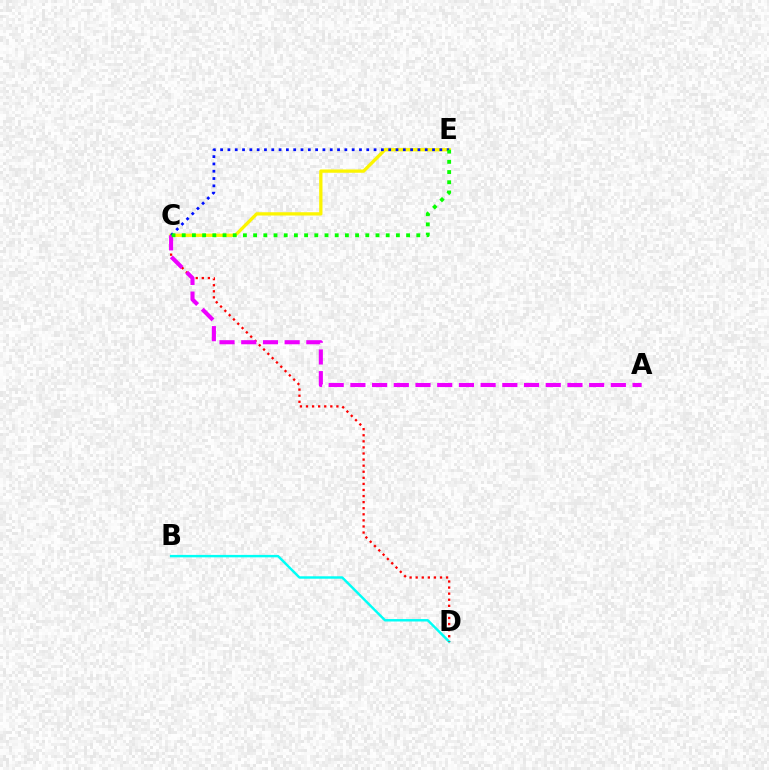{('B', 'D'): [{'color': '#00fff6', 'line_style': 'solid', 'thickness': 1.75}], ('C', 'E'): [{'color': '#fcf500', 'line_style': 'solid', 'thickness': 2.37}, {'color': '#0010ff', 'line_style': 'dotted', 'thickness': 1.99}, {'color': '#08ff00', 'line_style': 'dotted', 'thickness': 2.77}], ('C', 'D'): [{'color': '#ff0000', 'line_style': 'dotted', 'thickness': 1.65}], ('A', 'C'): [{'color': '#ee00ff', 'line_style': 'dashed', 'thickness': 2.95}]}